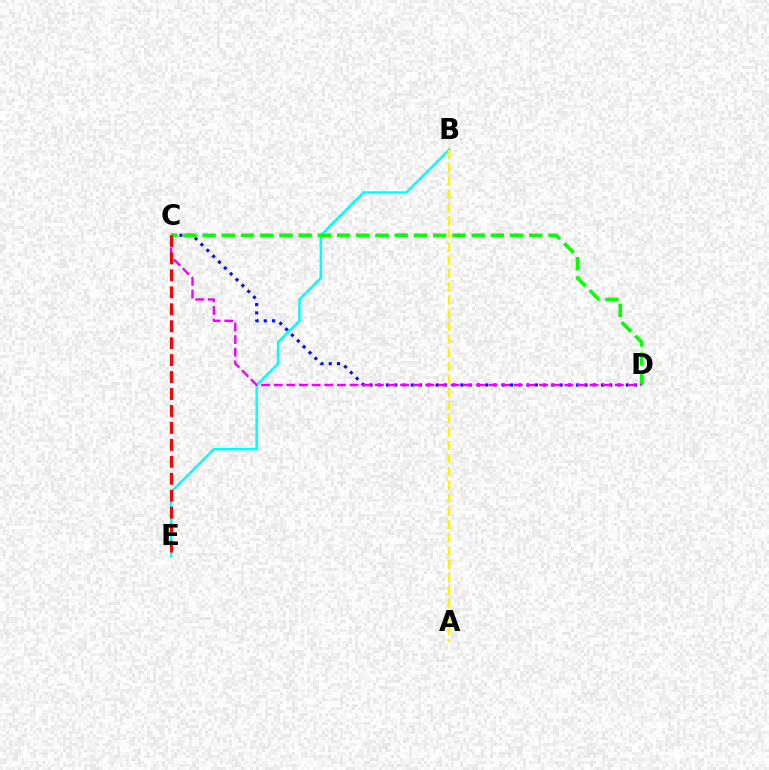{('B', 'E'): [{'color': '#00fff6', 'line_style': 'solid', 'thickness': 1.77}], ('C', 'D'): [{'color': '#0010ff', 'line_style': 'dotted', 'thickness': 2.25}, {'color': '#08ff00', 'line_style': 'dashed', 'thickness': 2.61}, {'color': '#ee00ff', 'line_style': 'dashed', 'thickness': 1.72}], ('A', 'B'): [{'color': '#fcf500', 'line_style': 'dashed', 'thickness': 1.8}], ('C', 'E'): [{'color': '#ff0000', 'line_style': 'dashed', 'thickness': 2.3}]}